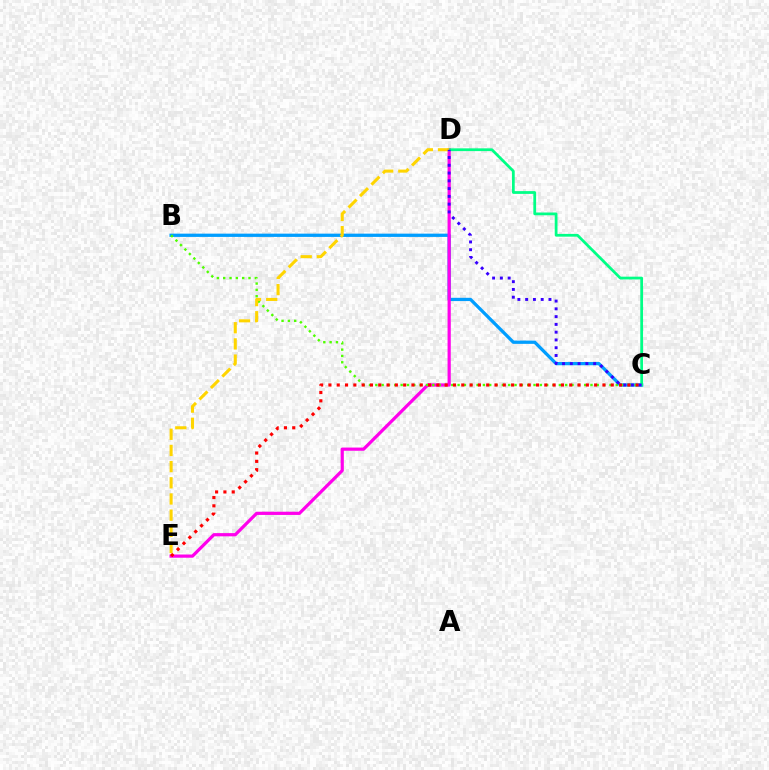{('B', 'C'): [{'color': '#009eff', 'line_style': 'solid', 'thickness': 2.35}, {'color': '#4fff00', 'line_style': 'dotted', 'thickness': 1.72}], ('D', 'E'): [{'color': '#ff00ed', 'line_style': 'solid', 'thickness': 2.31}, {'color': '#ffd500', 'line_style': 'dashed', 'thickness': 2.2}], ('C', 'E'): [{'color': '#ff0000', 'line_style': 'dotted', 'thickness': 2.26}], ('C', 'D'): [{'color': '#00ff86', 'line_style': 'solid', 'thickness': 1.99}, {'color': '#3700ff', 'line_style': 'dotted', 'thickness': 2.11}]}